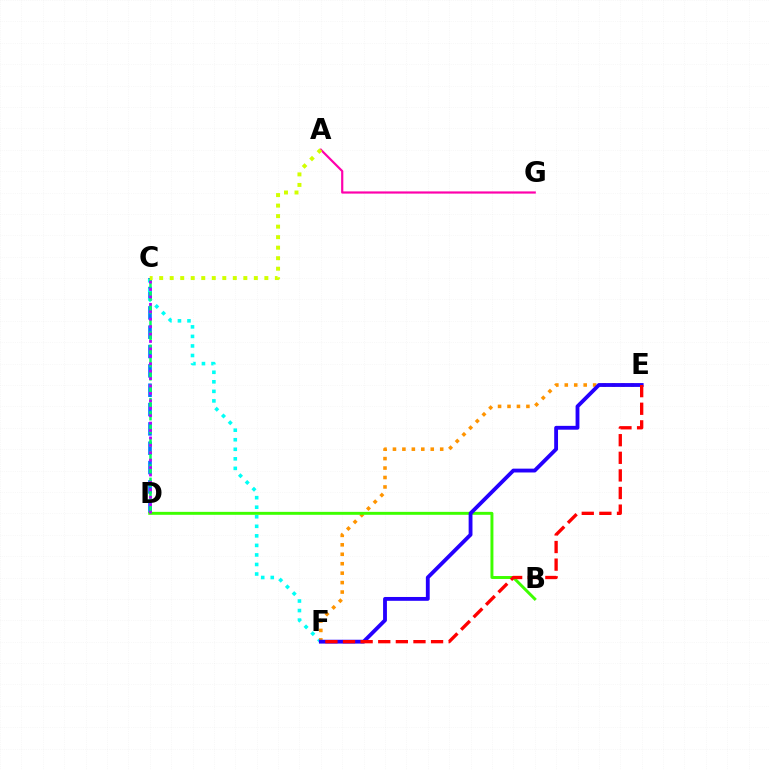{('C', 'D'): [{'color': '#0074ff', 'line_style': 'dashed', 'thickness': 2.63}, {'color': '#00ff5c', 'line_style': 'dashed', 'thickness': 1.81}, {'color': '#b900ff', 'line_style': 'dotted', 'thickness': 2.02}], ('C', 'F'): [{'color': '#00fff6', 'line_style': 'dotted', 'thickness': 2.59}], ('E', 'F'): [{'color': '#ff9400', 'line_style': 'dotted', 'thickness': 2.57}, {'color': '#2500ff', 'line_style': 'solid', 'thickness': 2.76}, {'color': '#ff0000', 'line_style': 'dashed', 'thickness': 2.39}], ('A', 'G'): [{'color': '#ff00ac', 'line_style': 'solid', 'thickness': 1.58}], ('A', 'C'): [{'color': '#d1ff00', 'line_style': 'dotted', 'thickness': 2.86}], ('B', 'D'): [{'color': '#3dff00', 'line_style': 'solid', 'thickness': 2.12}]}